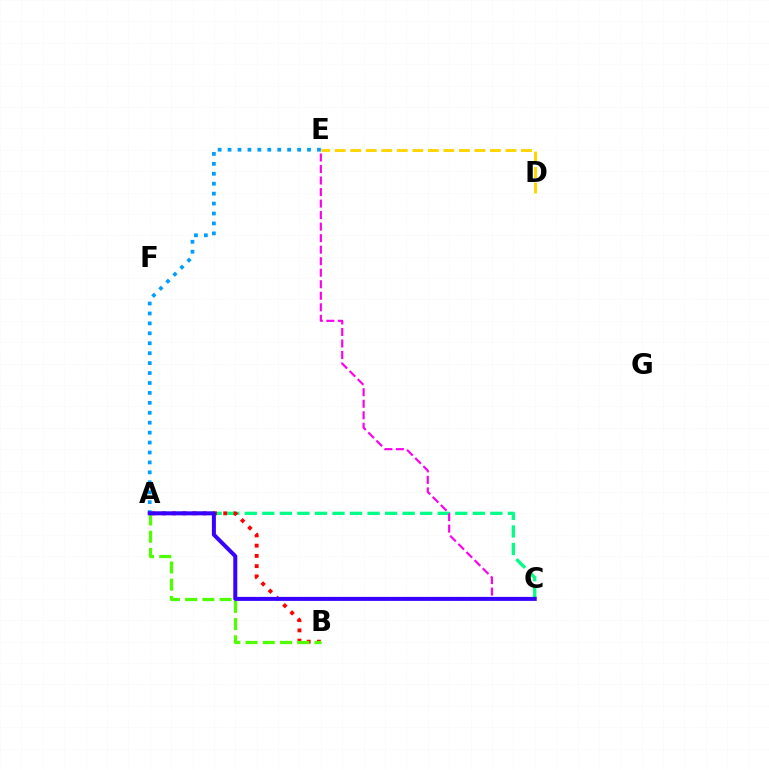{('A', 'E'): [{'color': '#009eff', 'line_style': 'dotted', 'thickness': 2.7}], ('A', 'C'): [{'color': '#00ff86', 'line_style': 'dashed', 'thickness': 2.38}, {'color': '#3700ff', 'line_style': 'solid', 'thickness': 2.88}], ('A', 'B'): [{'color': '#ff0000', 'line_style': 'dotted', 'thickness': 2.78}, {'color': '#4fff00', 'line_style': 'dashed', 'thickness': 2.34}], ('C', 'E'): [{'color': '#ff00ed', 'line_style': 'dashed', 'thickness': 1.57}], ('D', 'E'): [{'color': '#ffd500', 'line_style': 'dashed', 'thickness': 2.11}]}